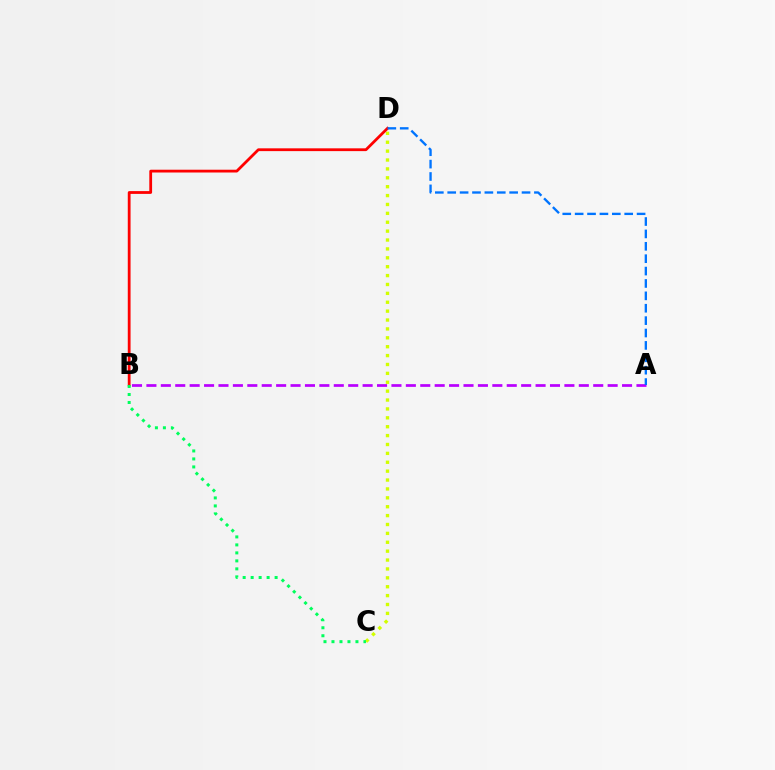{('A', 'B'): [{'color': '#b900ff', 'line_style': 'dashed', 'thickness': 1.96}], ('C', 'D'): [{'color': '#d1ff00', 'line_style': 'dotted', 'thickness': 2.42}], ('B', 'D'): [{'color': '#ff0000', 'line_style': 'solid', 'thickness': 2.01}], ('B', 'C'): [{'color': '#00ff5c', 'line_style': 'dotted', 'thickness': 2.17}], ('A', 'D'): [{'color': '#0074ff', 'line_style': 'dashed', 'thickness': 1.68}]}